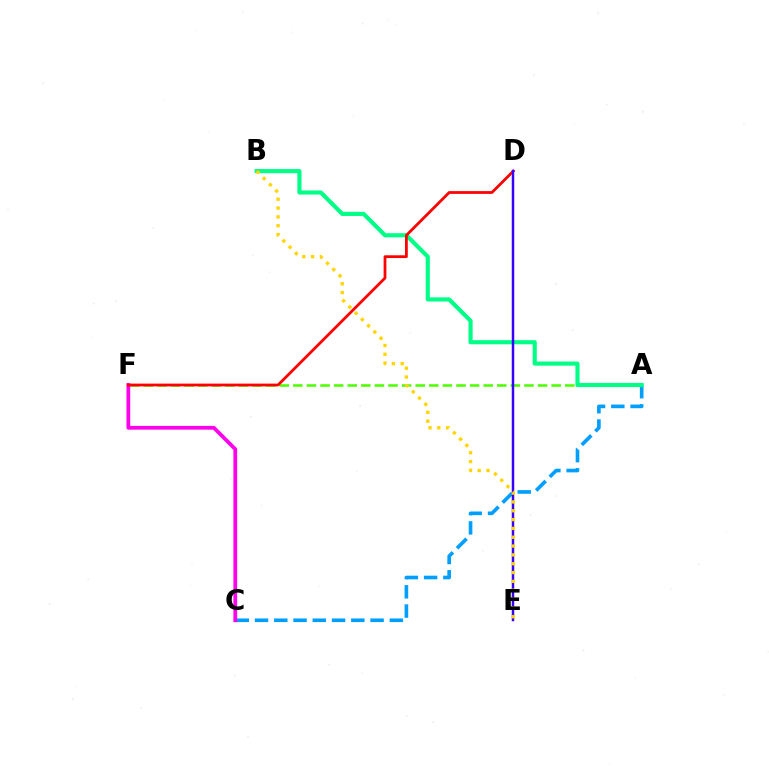{('A', 'C'): [{'color': '#009eff', 'line_style': 'dashed', 'thickness': 2.62}], ('A', 'F'): [{'color': '#4fff00', 'line_style': 'dashed', 'thickness': 1.85}], ('C', 'F'): [{'color': '#ff00ed', 'line_style': 'solid', 'thickness': 2.7}], ('A', 'B'): [{'color': '#00ff86', 'line_style': 'solid', 'thickness': 2.98}], ('D', 'F'): [{'color': '#ff0000', 'line_style': 'solid', 'thickness': 2.0}], ('D', 'E'): [{'color': '#3700ff', 'line_style': 'solid', 'thickness': 1.77}], ('B', 'E'): [{'color': '#ffd500', 'line_style': 'dotted', 'thickness': 2.4}]}